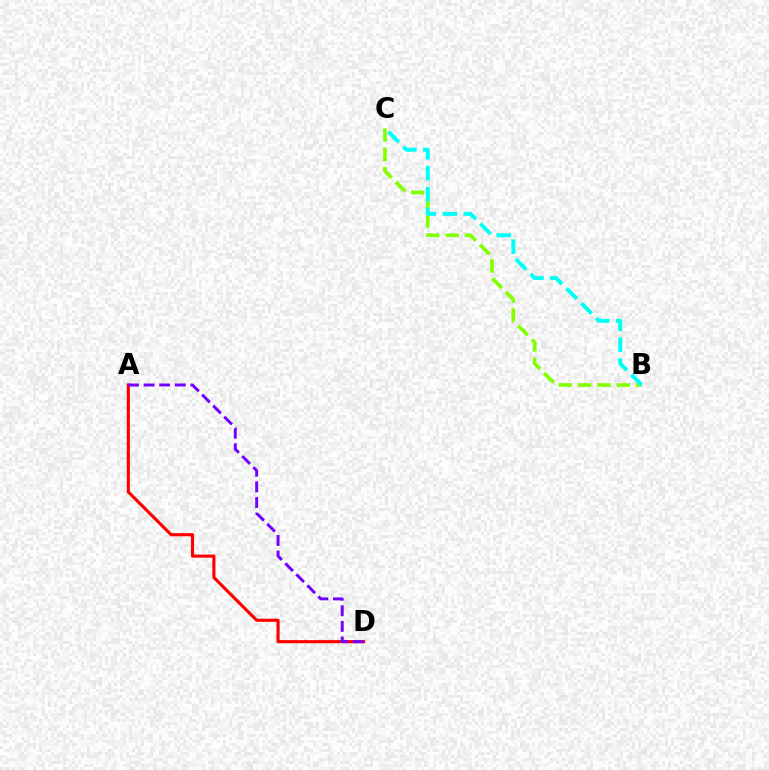{('B', 'C'): [{'color': '#84ff00', 'line_style': 'dashed', 'thickness': 2.63}, {'color': '#00fff6', 'line_style': 'dashed', 'thickness': 2.84}], ('A', 'D'): [{'color': '#ff0000', 'line_style': 'solid', 'thickness': 2.24}, {'color': '#7200ff', 'line_style': 'dashed', 'thickness': 2.12}]}